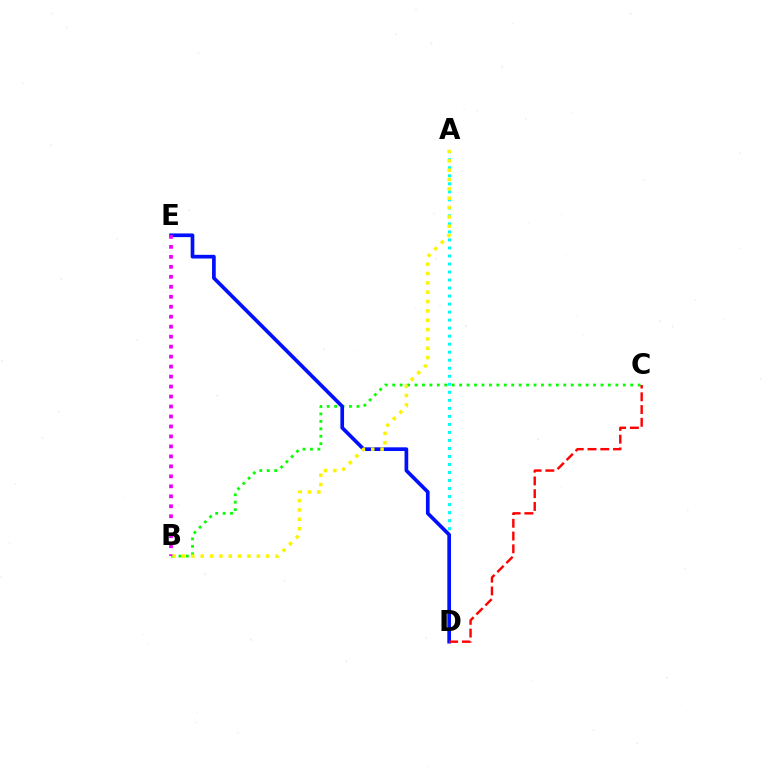{('A', 'D'): [{'color': '#00fff6', 'line_style': 'dotted', 'thickness': 2.18}], ('B', 'C'): [{'color': '#08ff00', 'line_style': 'dotted', 'thickness': 2.02}], ('D', 'E'): [{'color': '#0010ff', 'line_style': 'solid', 'thickness': 2.65}], ('C', 'D'): [{'color': '#ff0000', 'line_style': 'dashed', 'thickness': 1.73}], ('B', 'E'): [{'color': '#ee00ff', 'line_style': 'dotted', 'thickness': 2.71}], ('A', 'B'): [{'color': '#fcf500', 'line_style': 'dotted', 'thickness': 2.54}]}